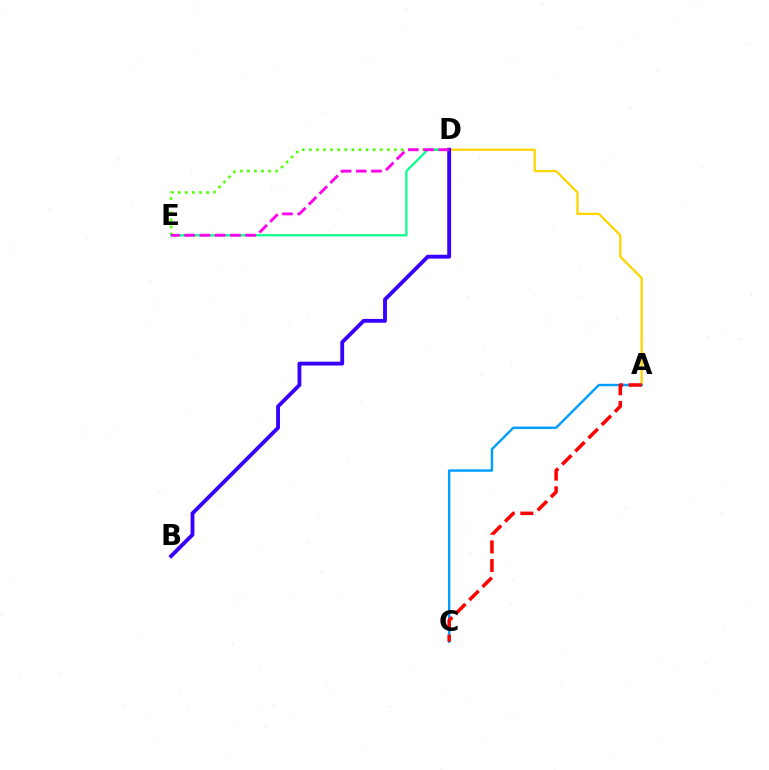{('D', 'E'): [{'color': '#4fff00', 'line_style': 'dotted', 'thickness': 1.93}, {'color': '#00ff86', 'line_style': 'solid', 'thickness': 1.55}, {'color': '#ff00ed', 'line_style': 'dashed', 'thickness': 2.07}], ('A', 'D'): [{'color': '#ffd500', 'line_style': 'solid', 'thickness': 1.65}], ('B', 'D'): [{'color': '#3700ff', 'line_style': 'solid', 'thickness': 2.77}], ('A', 'C'): [{'color': '#009eff', 'line_style': 'solid', 'thickness': 1.74}, {'color': '#ff0000', 'line_style': 'dashed', 'thickness': 2.53}]}